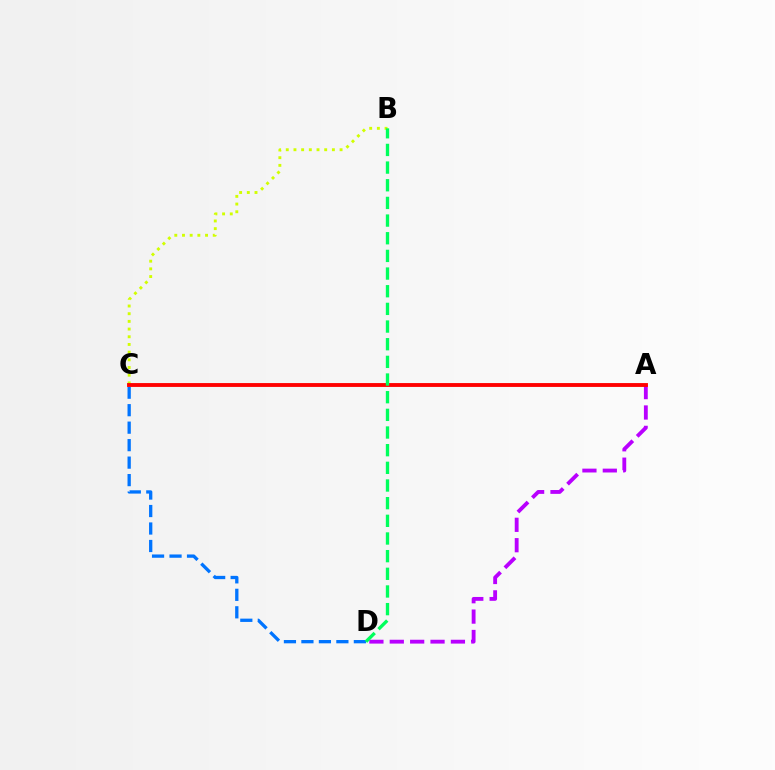{('C', 'D'): [{'color': '#0074ff', 'line_style': 'dashed', 'thickness': 2.37}], ('A', 'D'): [{'color': '#b900ff', 'line_style': 'dashed', 'thickness': 2.77}], ('B', 'C'): [{'color': '#d1ff00', 'line_style': 'dotted', 'thickness': 2.09}], ('A', 'C'): [{'color': '#ff0000', 'line_style': 'solid', 'thickness': 2.78}], ('B', 'D'): [{'color': '#00ff5c', 'line_style': 'dashed', 'thickness': 2.4}]}